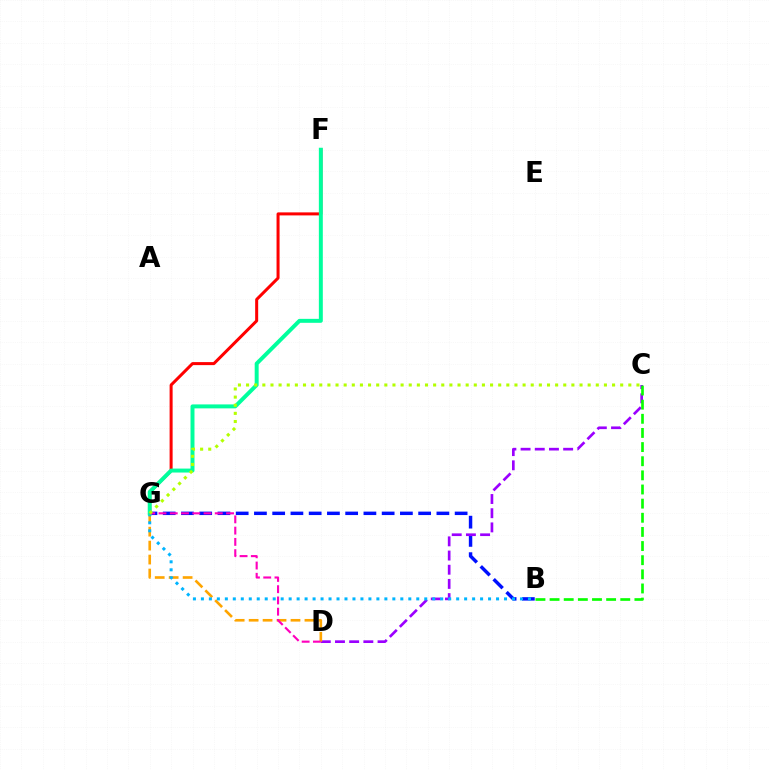{('F', 'G'): [{'color': '#ff0000', 'line_style': 'solid', 'thickness': 2.17}, {'color': '#00ff9d', 'line_style': 'solid', 'thickness': 2.85}], ('B', 'G'): [{'color': '#0010ff', 'line_style': 'dashed', 'thickness': 2.48}, {'color': '#00b5ff', 'line_style': 'dotted', 'thickness': 2.17}], ('C', 'D'): [{'color': '#9b00ff', 'line_style': 'dashed', 'thickness': 1.93}], ('D', 'G'): [{'color': '#ffa500', 'line_style': 'dashed', 'thickness': 1.9}, {'color': '#ff00bd', 'line_style': 'dashed', 'thickness': 1.53}], ('C', 'G'): [{'color': '#b3ff00', 'line_style': 'dotted', 'thickness': 2.21}], ('B', 'C'): [{'color': '#08ff00', 'line_style': 'dashed', 'thickness': 1.92}]}